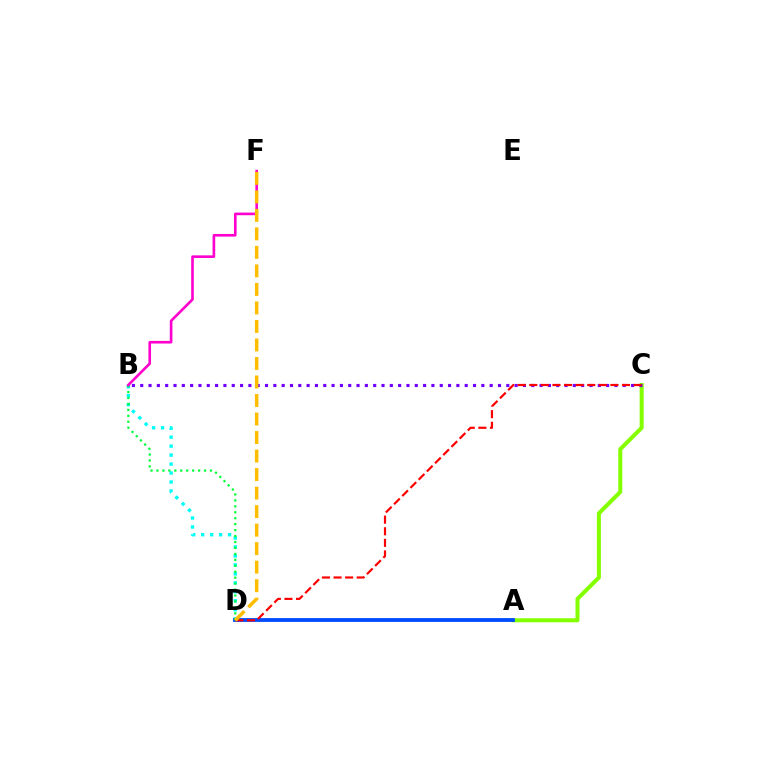{('B', 'D'): [{'color': '#00fff6', 'line_style': 'dotted', 'thickness': 2.44}, {'color': '#00ff39', 'line_style': 'dotted', 'thickness': 1.62}], ('A', 'C'): [{'color': '#84ff00', 'line_style': 'solid', 'thickness': 2.9}], ('B', 'C'): [{'color': '#7200ff', 'line_style': 'dotted', 'thickness': 2.26}], ('A', 'D'): [{'color': '#004bff', 'line_style': 'solid', 'thickness': 2.75}], ('C', 'D'): [{'color': '#ff0000', 'line_style': 'dashed', 'thickness': 1.58}], ('B', 'F'): [{'color': '#ff00cf', 'line_style': 'solid', 'thickness': 1.89}], ('D', 'F'): [{'color': '#ffbd00', 'line_style': 'dashed', 'thickness': 2.52}]}